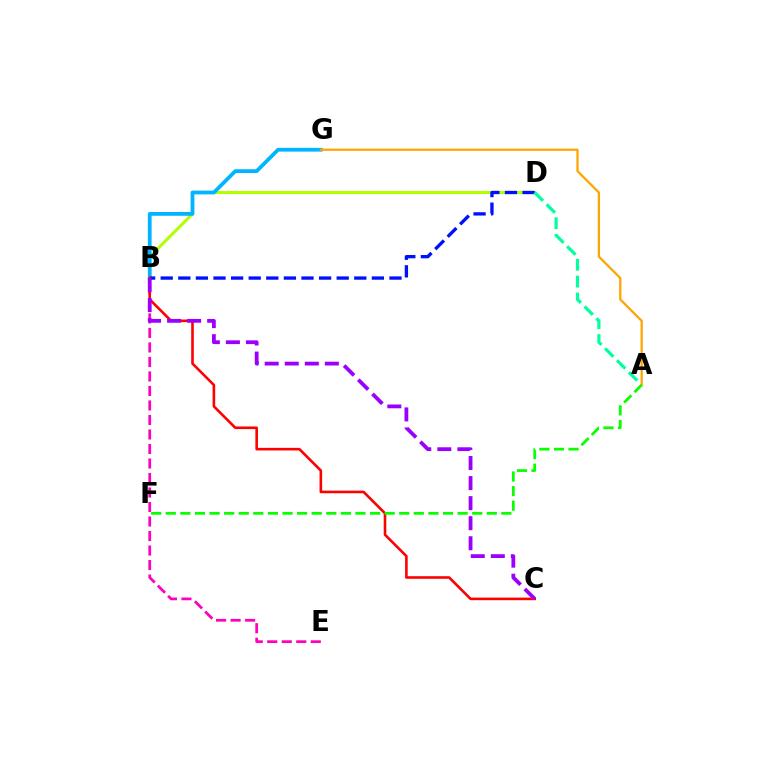{('B', 'D'): [{'color': '#b3ff00', 'line_style': 'solid', 'thickness': 2.18}, {'color': '#0010ff', 'line_style': 'dashed', 'thickness': 2.39}], ('B', 'G'): [{'color': '#00b5ff', 'line_style': 'solid', 'thickness': 2.71}], ('B', 'E'): [{'color': '#ff00bd', 'line_style': 'dashed', 'thickness': 1.97}], ('B', 'C'): [{'color': '#ff0000', 'line_style': 'solid', 'thickness': 1.88}, {'color': '#9b00ff', 'line_style': 'dashed', 'thickness': 2.72}], ('A', 'D'): [{'color': '#00ff9d', 'line_style': 'dashed', 'thickness': 2.29}], ('A', 'G'): [{'color': '#ffa500', 'line_style': 'solid', 'thickness': 1.63}], ('A', 'F'): [{'color': '#08ff00', 'line_style': 'dashed', 'thickness': 1.98}]}